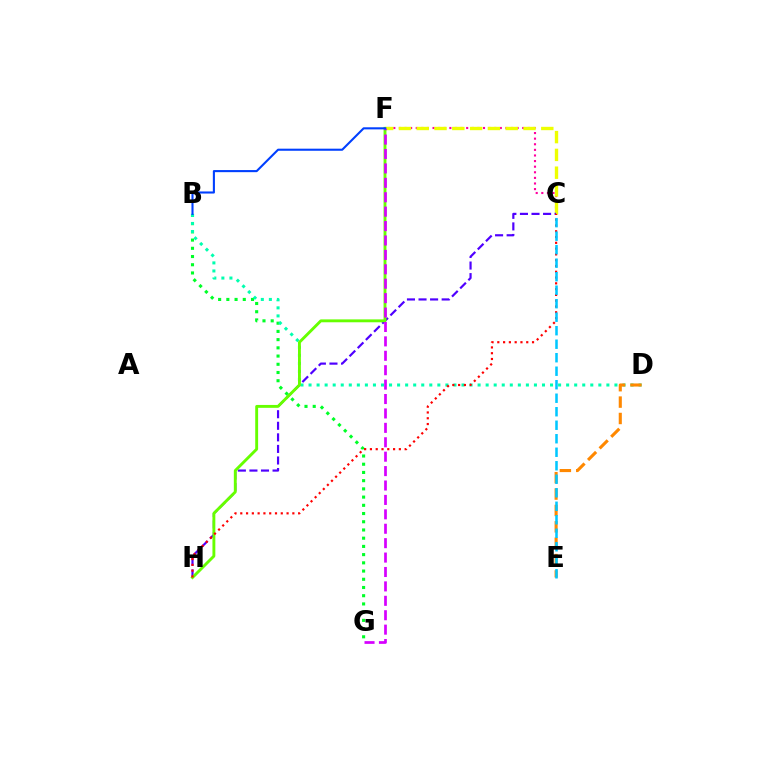{('B', 'G'): [{'color': '#00ff27', 'line_style': 'dotted', 'thickness': 2.23}], ('C', 'F'): [{'color': '#ff00a0', 'line_style': 'dotted', 'thickness': 1.52}, {'color': '#eeff00', 'line_style': 'dashed', 'thickness': 2.42}], ('B', 'D'): [{'color': '#00ffaf', 'line_style': 'dotted', 'thickness': 2.19}], ('C', 'H'): [{'color': '#4f00ff', 'line_style': 'dashed', 'thickness': 1.57}, {'color': '#ff0000', 'line_style': 'dotted', 'thickness': 1.57}], ('F', 'H'): [{'color': '#66ff00', 'line_style': 'solid', 'thickness': 2.08}], ('D', 'E'): [{'color': '#ff8800', 'line_style': 'dashed', 'thickness': 2.23}], ('C', 'E'): [{'color': '#00c7ff', 'line_style': 'dashed', 'thickness': 1.83}], ('F', 'G'): [{'color': '#d600ff', 'line_style': 'dashed', 'thickness': 1.96}], ('B', 'F'): [{'color': '#003fff', 'line_style': 'solid', 'thickness': 1.51}]}